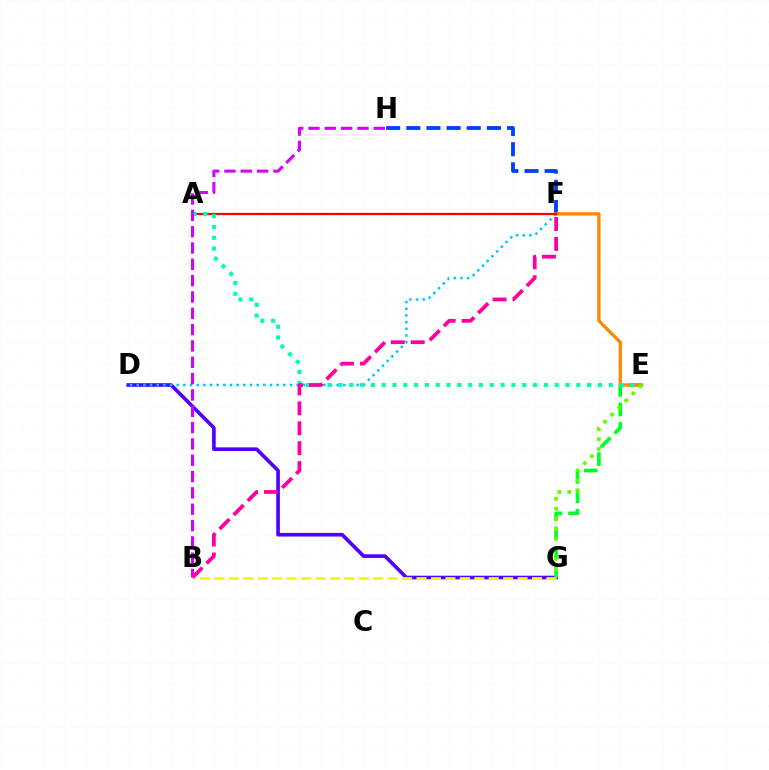{('F', 'H'): [{'color': '#003fff', 'line_style': 'dashed', 'thickness': 2.74}], ('D', 'G'): [{'color': '#4f00ff', 'line_style': 'solid', 'thickness': 2.62}], ('D', 'F'): [{'color': '#00c7ff', 'line_style': 'dotted', 'thickness': 1.81}], ('E', 'G'): [{'color': '#00ff27', 'line_style': 'dashed', 'thickness': 2.65}, {'color': '#66ff00', 'line_style': 'dotted', 'thickness': 2.71}], ('E', 'F'): [{'color': '#ff8800', 'line_style': 'solid', 'thickness': 2.37}], ('A', 'F'): [{'color': '#ff0000', 'line_style': 'solid', 'thickness': 1.63}], ('A', 'E'): [{'color': '#00ffaf', 'line_style': 'dotted', 'thickness': 2.94}], ('B', 'H'): [{'color': '#d600ff', 'line_style': 'dashed', 'thickness': 2.22}], ('B', 'G'): [{'color': '#eeff00', 'line_style': 'dashed', 'thickness': 1.96}], ('B', 'F'): [{'color': '#ff00a0', 'line_style': 'dashed', 'thickness': 2.71}]}